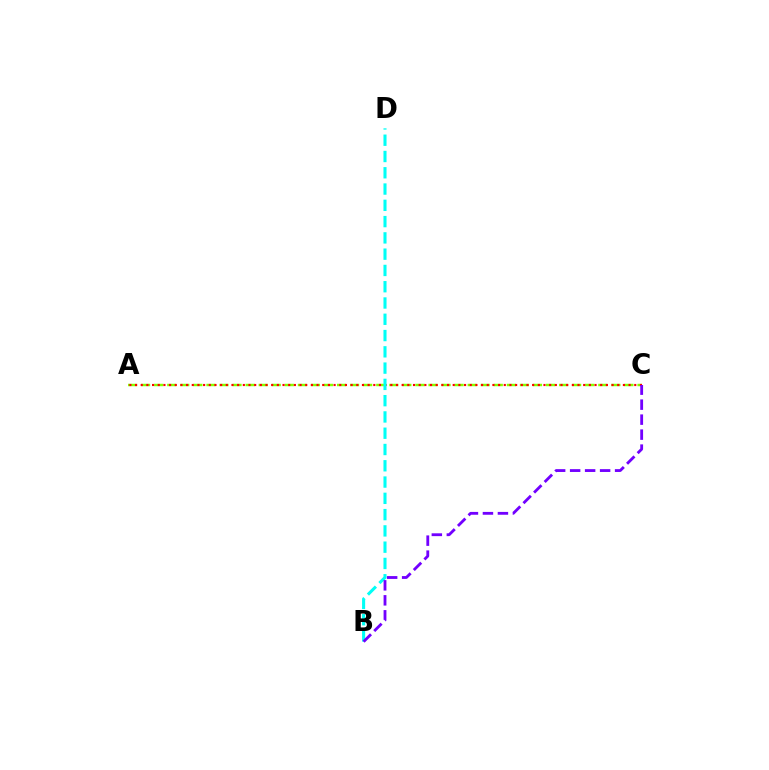{('A', 'C'): [{'color': '#84ff00', 'line_style': 'dashed', 'thickness': 1.77}, {'color': '#ff0000', 'line_style': 'dotted', 'thickness': 1.54}], ('B', 'D'): [{'color': '#00fff6', 'line_style': 'dashed', 'thickness': 2.21}], ('B', 'C'): [{'color': '#7200ff', 'line_style': 'dashed', 'thickness': 2.04}]}